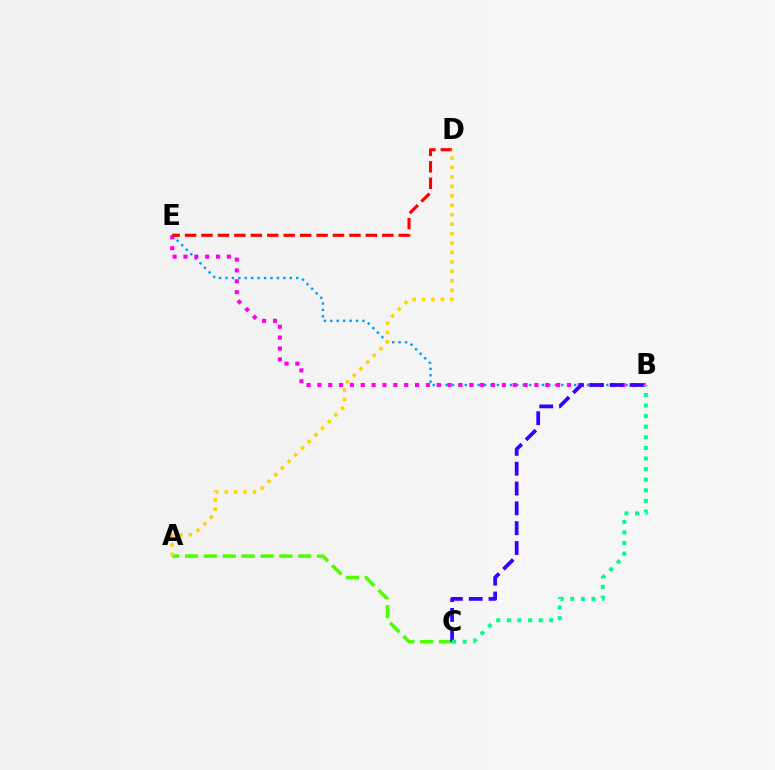{('A', 'C'): [{'color': '#4fff00', 'line_style': 'dashed', 'thickness': 2.56}], ('B', 'E'): [{'color': '#009eff', 'line_style': 'dotted', 'thickness': 1.75}, {'color': '#ff00ed', 'line_style': 'dotted', 'thickness': 2.95}], ('B', 'C'): [{'color': '#3700ff', 'line_style': 'dashed', 'thickness': 2.69}, {'color': '#00ff86', 'line_style': 'dotted', 'thickness': 2.88}], ('D', 'E'): [{'color': '#ff0000', 'line_style': 'dashed', 'thickness': 2.23}], ('A', 'D'): [{'color': '#ffd500', 'line_style': 'dotted', 'thickness': 2.56}]}